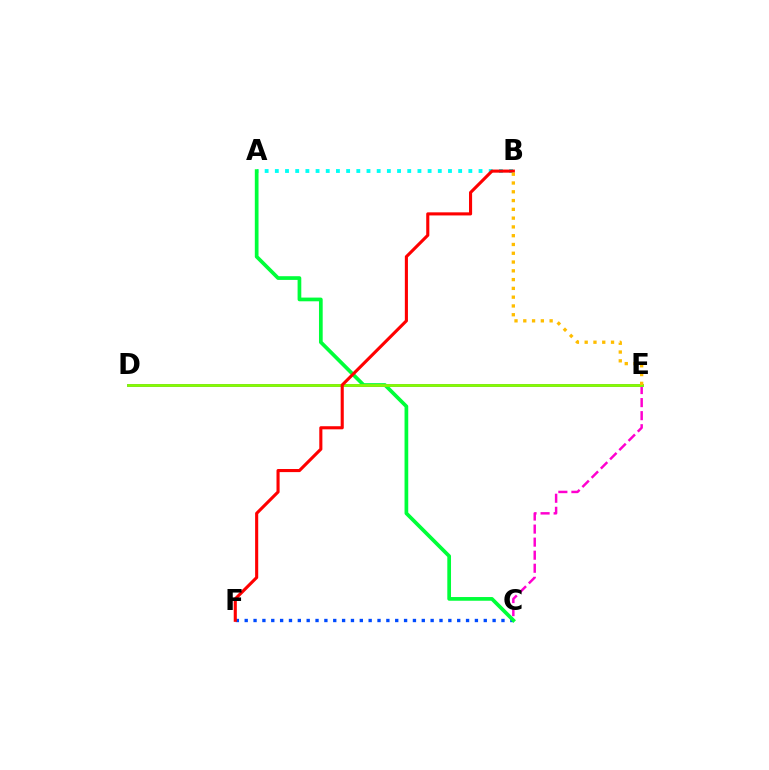{('C', 'E'): [{'color': '#ff00cf', 'line_style': 'dashed', 'thickness': 1.77}], ('A', 'B'): [{'color': '#00fff6', 'line_style': 'dotted', 'thickness': 2.77}], ('C', 'F'): [{'color': '#004bff', 'line_style': 'dotted', 'thickness': 2.41}], ('A', 'C'): [{'color': '#00ff39', 'line_style': 'solid', 'thickness': 2.67}], ('D', 'E'): [{'color': '#7200ff', 'line_style': 'solid', 'thickness': 1.92}, {'color': '#84ff00', 'line_style': 'solid', 'thickness': 2.03}], ('B', 'F'): [{'color': '#ff0000', 'line_style': 'solid', 'thickness': 2.23}], ('B', 'E'): [{'color': '#ffbd00', 'line_style': 'dotted', 'thickness': 2.39}]}